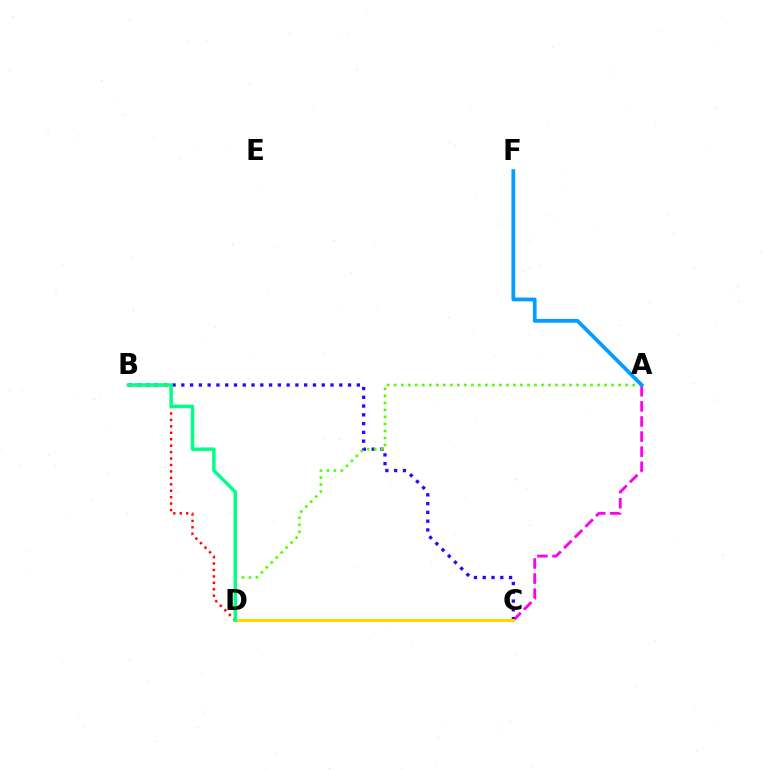{('A', 'C'): [{'color': '#ff00ed', 'line_style': 'dashed', 'thickness': 2.05}], ('B', 'C'): [{'color': '#3700ff', 'line_style': 'dotted', 'thickness': 2.38}], ('B', 'D'): [{'color': '#ff0000', 'line_style': 'dotted', 'thickness': 1.75}, {'color': '#00ff86', 'line_style': 'solid', 'thickness': 2.5}], ('C', 'D'): [{'color': '#ffd500', 'line_style': 'solid', 'thickness': 2.2}], ('A', 'D'): [{'color': '#4fff00', 'line_style': 'dotted', 'thickness': 1.91}], ('A', 'F'): [{'color': '#009eff', 'line_style': 'solid', 'thickness': 2.71}]}